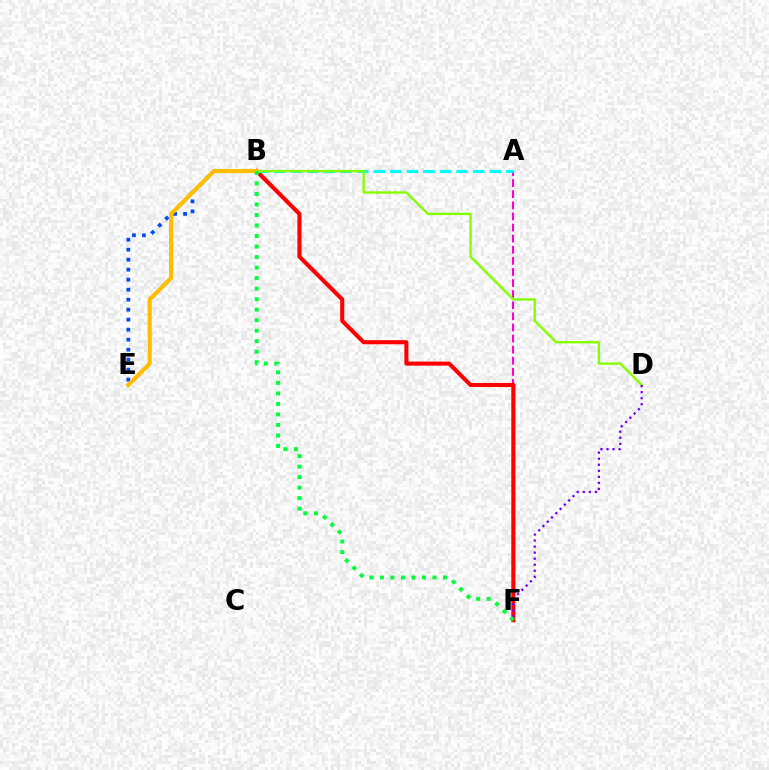{('B', 'E'): [{'color': '#004bff', 'line_style': 'dotted', 'thickness': 2.72}, {'color': '#ffbd00', 'line_style': 'solid', 'thickness': 2.96}], ('A', 'F'): [{'color': '#ff00cf', 'line_style': 'dashed', 'thickness': 1.51}], ('B', 'F'): [{'color': '#ff0000', 'line_style': 'solid', 'thickness': 2.92}, {'color': '#00ff39', 'line_style': 'dotted', 'thickness': 2.86}], ('A', 'B'): [{'color': '#00fff6', 'line_style': 'dashed', 'thickness': 2.25}], ('B', 'D'): [{'color': '#84ff00', 'line_style': 'solid', 'thickness': 1.71}], ('D', 'F'): [{'color': '#7200ff', 'line_style': 'dotted', 'thickness': 1.64}]}